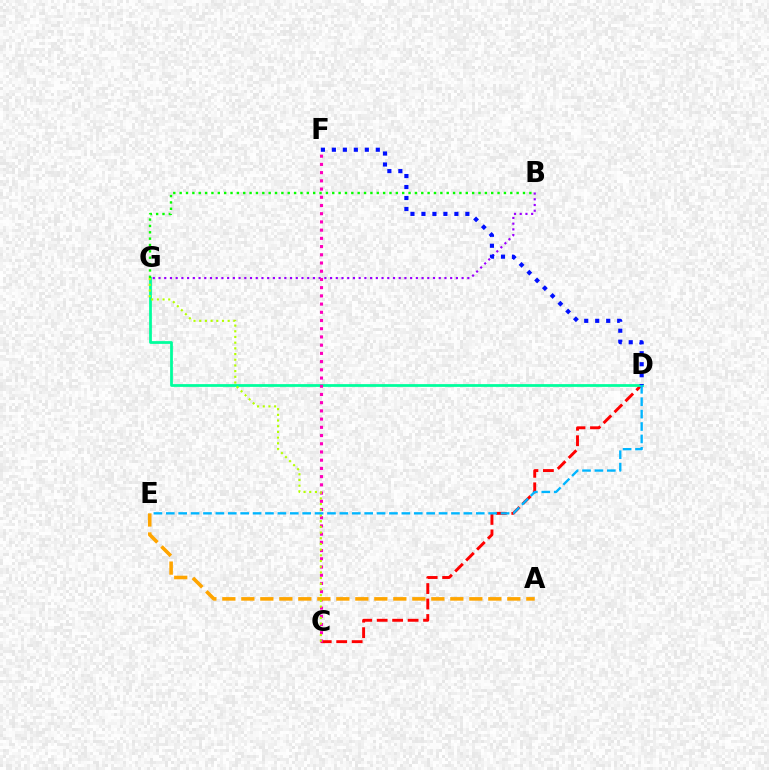{('C', 'D'): [{'color': '#ff0000', 'line_style': 'dashed', 'thickness': 2.1}], ('B', 'G'): [{'color': '#9b00ff', 'line_style': 'dotted', 'thickness': 1.55}, {'color': '#08ff00', 'line_style': 'dotted', 'thickness': 1.73}], ('D', 'G'): [{'color': '#00ff9d', 'line_style': 'solid', 'thickness': 1.98}], ('C', 'F'): [{'color': '#ff00bd', 'line_style': 'dotted', 'thickness': 2.23}], ('D', 'F'): [{'color': '#0010ff', 'line_style': 'dotted', 'thickness': 2.98}], ('A', 'E'): [{'color': '#ffa500', 'line_style': 'dashed', 'thickness': 2.58}], ('C', 'G'): [{'color': '#b3ff00', 'line_style': 'dotted', 'thickness': 1.55}], ('D', 'E'): [{'color': '#00b5ff', 'line_style': 'dashed', 'thickness': 1.68}]}